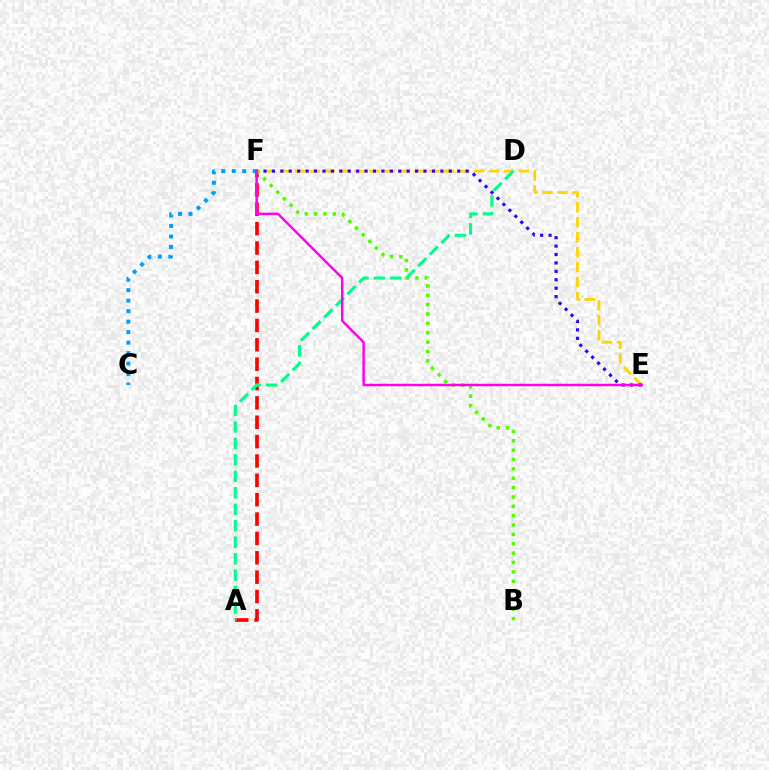{('A', 'F'): [{'color': '#ff0000', 'line_style': 'dashed', 'thickness': 2.63}], ('E', 'F'): [{'color': '#ffd500', 'line_style': 'dashed', 'thickness': 2.03}, {'color': '#3700ff', 'line_style': 'dotted', 'thickness': 2.29}, {'color': '#ff00ed', 'line_style': 'solid', 'thickness': 1.77}], ('C', 'F'): [{'color': '#009eff', 'line_style': 'dotted', 'thickness': 2.85}], ('B', 'F'): [{'color': '#4fff00', 'line_style': 'dotted', 'thickness': 2.54}], ('A', 'D'): [{'color': '#00ff86', 'line_style': 'dashed', 'thickness': 2.24}]}